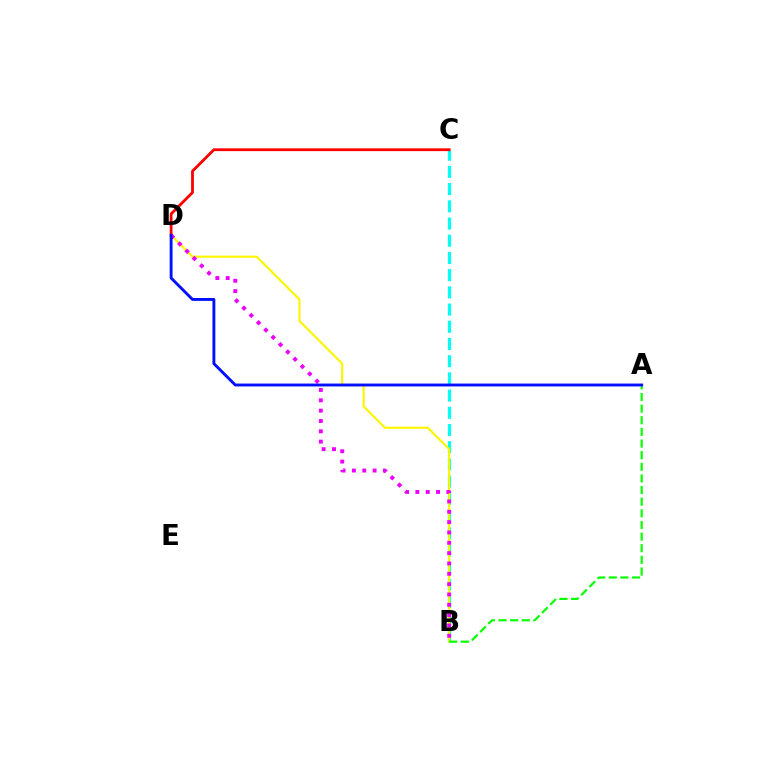{('B', 'C'): [{'color': '#00fff6', 'line_style': 'dashed', 'thickness': 2.34}], ('C', 'D'): [{'color': '#ff0000', 'line_style': 'solid', 'thickness': 2.01}], ('B', 'D'): [{'color': '#fcf500', 'line_style': 'solid', 'thickness': 1.54}, {'color': '#ee00ff', 'line_style': 'dotted', 'thickness': 2.81}], ('A', 'B'): [{'color': '#08ff00', 'line_style': 'dashed', 'thickness': 1.58}], ('A', 'D'): [{'color': '#0010ff', 'line_style': 'solid', 'thickness': 2.08}]}